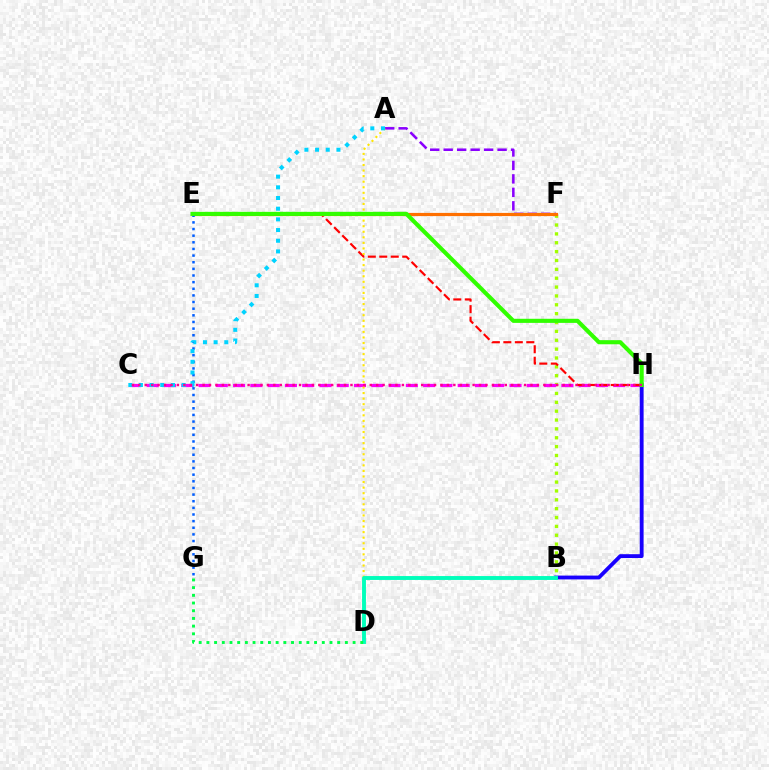{('B', 'F'): [{'color': '#a2ff00', 'line_style': 'dotted', 'thickness': 2.41}], ('C', 'H'): [{'color': '#fa00f9', 'line_style': 'dashed', 'thickness': 2.35}, {'color': '#ff0088', 'line_style': 'dotted', 'thickness': 1.75}], ('B', 'H'): [{'color': '#1900ff', 'line_style': 'solid', 'thickness': 2.76}], ('A', 'F'): [{'color': '#8a00ff', 'line_style': 'dashed', 'thickness': 1.83}], ('E', 'H'): [{'color': '#ff0000', 'line_style': 'dashed', 'thickness': 1.56}, {'color': '#31ff00', 'line_style': 'solid', 'thickness': 2.96}], ('E', 'F'): [{'color': '#ff7000', 'line_style': 'solid', 'thickness': 2.29}], ('A', 'D'): [{'color': '#ffe600', 'line_style': 'dotted', 'thickness': 1.51}], ('E', 'G'): [{'color': '#005dff', 'line_style': 'dotted', 'thickness': 1.8}], ('B', 'D'): [{'color': '#00ffbb', 'line_style': 'solid', 'thickness': 2.8}], ('D', 'G'): [{'color': '#00ff45', 'line_style': 'dotted', 'thickness': 2.09}], ('A', 'C'): [{'color': '#00d3ff', 'line_style': 'dotted', 'thickness': 2.9}]}